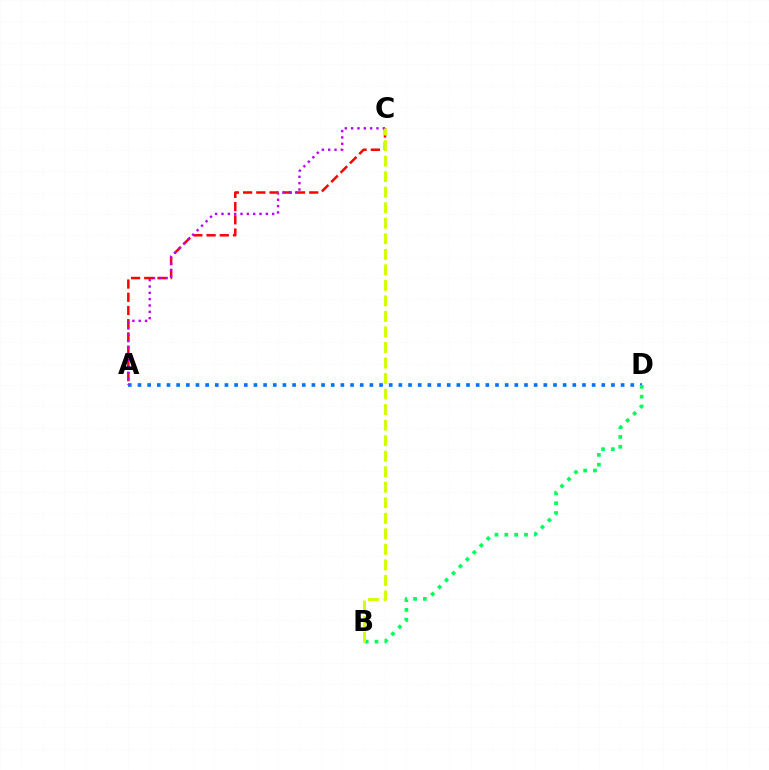{('A', 'D'): [{'color': '#0074ff', 'line_style': 'dotted', 'thickness': 2.63}], ('A', 'C'): [{'color': '#ff0000', 'line_style': 'dashed', 'thickness': 1.8}, {'color': '#b900ff', 'line_style': 'dotted', 'thickness': 1.72}], ('B', 'D'): [{'color': '#00ff5c', 'line_style': 'dotted', 'thickness': 2.67}], ('B', 'C'): [{'color': '#d1ff00', 'line_style': 'dashed', 'thickness': 2.11}]}